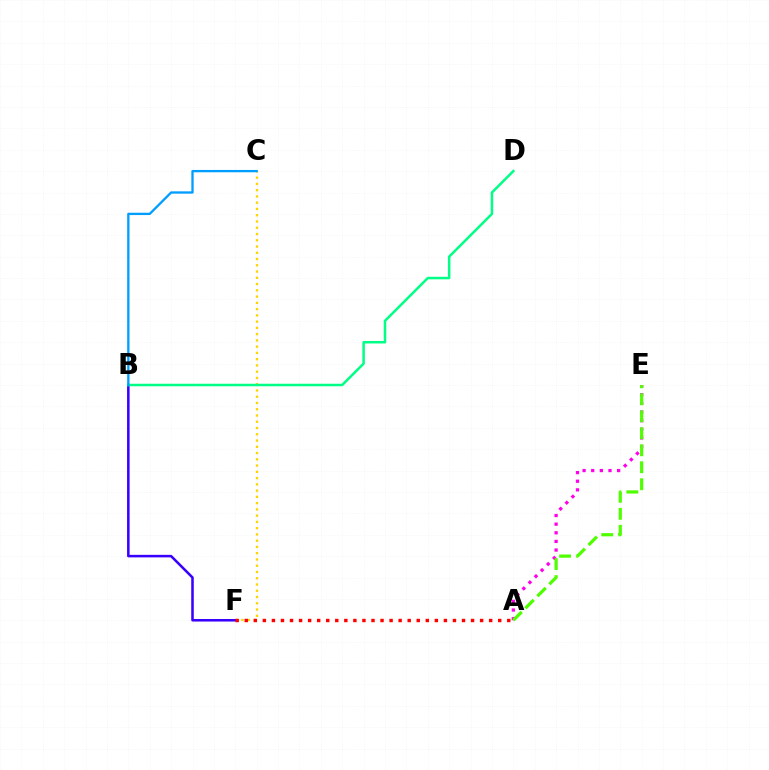{('C', 'F'): [{'color': '#ffd500', 'line_style': 'dotted', 'thickness': 1.7}], ('B', 'F'): [{'color': '#3700ff', 'line_style': 'solid', 'thickness': 1.83}], ('B', 'D'): [{'color': '#00ff86', 'line_style': 'solid', 'thickness': 1.8}], ('B', 'C'): [{'color': '#009eff', 'line_style': 'solid', 'thickness': 1.66}], ('A', 'E'): [{'color': '#ff00ed', 'line_style': 'dotted', 'thickness': 2.35}, {'color': '#4fff00', 'line_style': 'dashed', 'thickness': 2.31}], ('A', 'F'): [{'color': '#ff0000', 'line_style': 'dotted', 'thickness': 2.46}]}